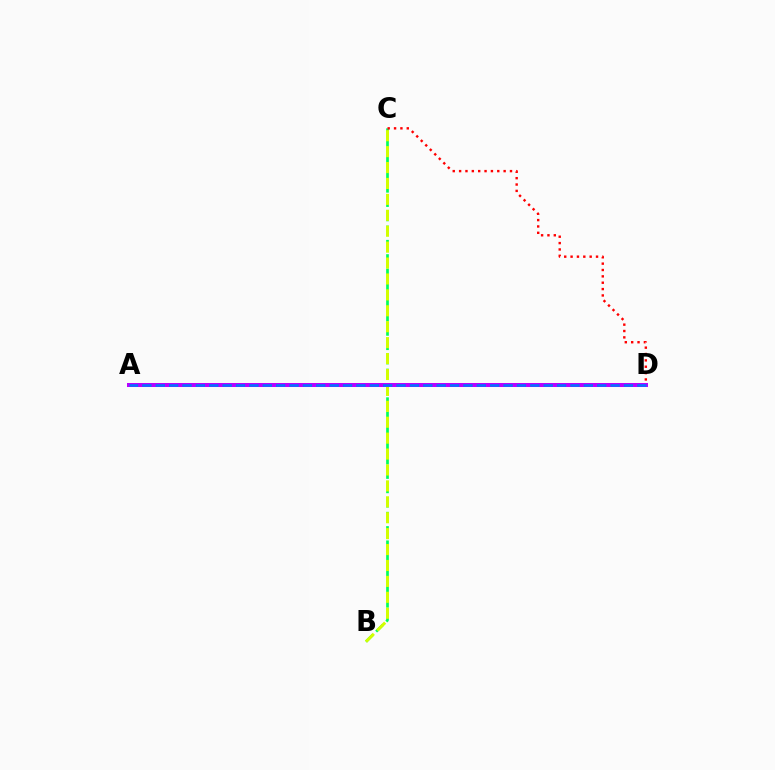{('B', 'C'): [{'color': '#00ff5c', 'line_style': 'dashed', 'thickness': 1.94}, {'color': '#d1ff00', 'line_style': 'dashed', 'thickness': 2.16}], ('C', 'D'): [{'color': '#ff0000', 'line_style': 'dotted', 'thickness': 1.73}], ('A', 'D'): [{'color': '#b900ff', 'line_style': 'solid', 'thickness': 2.89}, {'color': '#0074ff', 'line_style': 'dashed', 'thickness': 1.82}]}